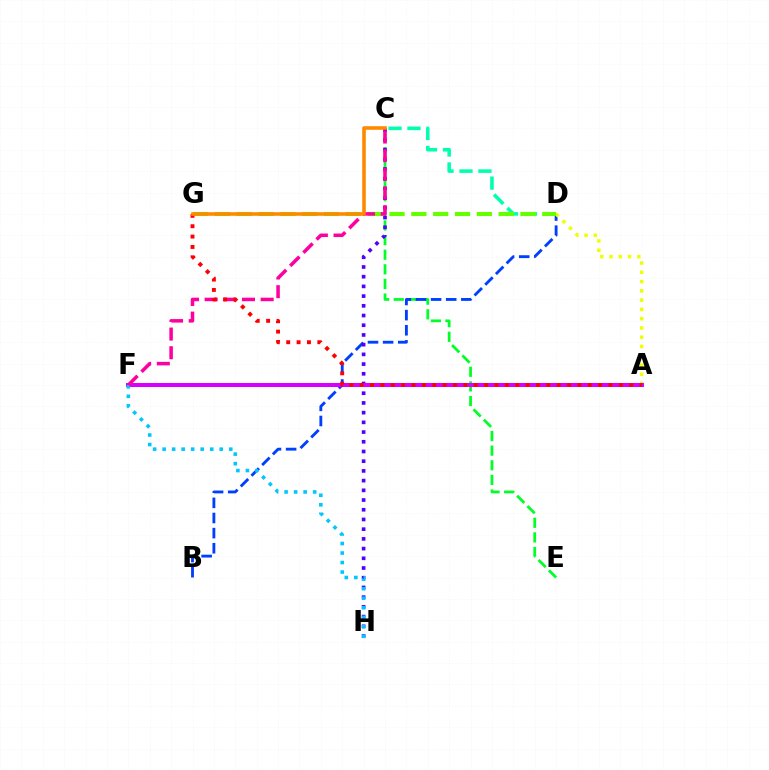{('C', 'E'): [{'color': '#00ff27', 'line_style': 'dashed', 'thickness': 1.99}], ('B', 'D'): [{'color': '#003fff', 'line_style': 'dashed', 'thickness': 2.05}], ('A', 'D'): [{'color': '#eeff00', 'line_style': 'dotted', 'thickness': 2.52}], ('C', 'H'): [{'color': '#4f00ff', 'line_style': 'dotted', 'thickness': 2.64}], ('A', 'F'): [{'color': '#d600ff', 'line_style': 'solid', 'thickness': 2.88}], ('C', 'D'): [{'color': '#00ffaf', 'line_style': 'dashed', 'thickness': 2.58}], ('D', 'G'): [{'color': '#66ff00', 'line_style': 'dashed', 'thickness': 2.96}], ('F', 'H'): [{'color': '#00c7ff', 'line_style': 'dotted', 'thickness': 2.59}], ('C', 'F'): [{'color': '#ff00a0', 'line_style': 'dashed', 'thickness': 2.54}], ('A', 'G'): [{'color': '#ff0000', 'line_style': 'dotted', 'thickness': 2.82}], ('C', 'G'): [{'color': '#ff8800', 'line_style': 'solid', 'thickness': 2.58}]}